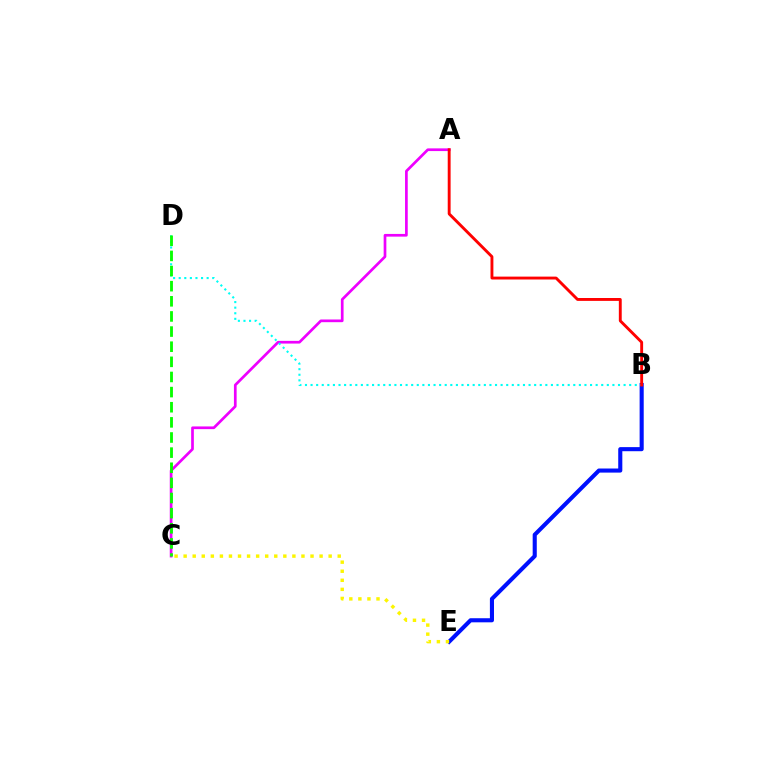{('A', 'C'): [{'color': '#ee00ff', 'line_style': 'solid', 'thickness': 1.94}], ('B', 'E'): [{'color': '#0010ff', 'line_style': 'solid', 'thickness': 2.95}], ('B', 'D'): [{'color': '#00fff6', 'line_style': 'dotted', 'thickness': 1.52}], ('C', 'E'): [{'color': '#fcf500', 'line_style': 'dotted', 'thickness': 2.46}], ('C', 'D'): [{'color': '#08ff00', 'line_style': 'dashed', 'thickness': 2.06}], ('A', 'B'): [{'color': '#ff0000', 'line_style': 'solid', 'thickness': 2.08}]}